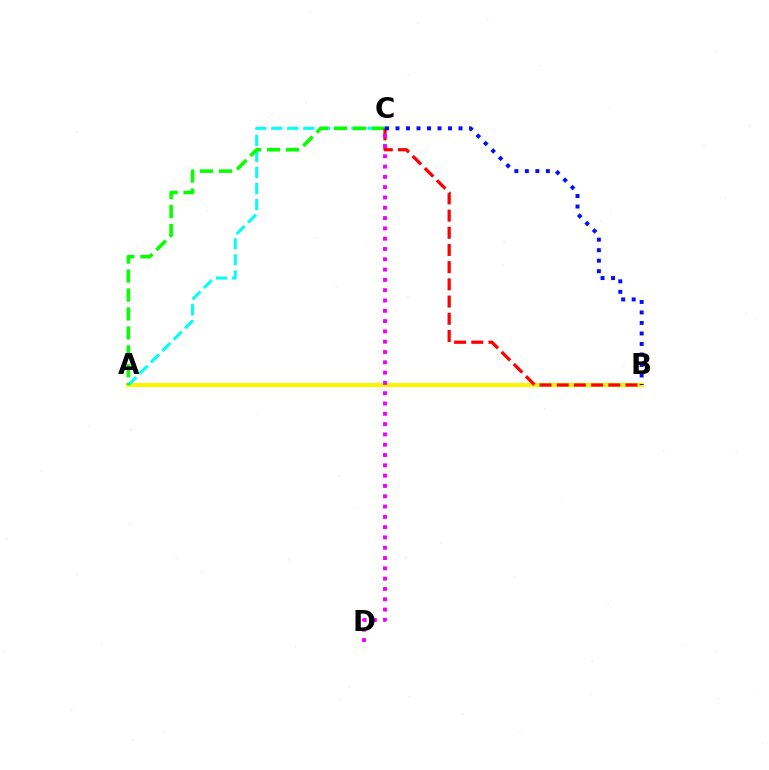{('A', 'B'): [{'color': '#fcf500', 'line_style': 'solid', 'thickness': 2.95}], ('A', 'C'): [{'color': '#00fff6', 'line_style': 'dashed', 'thickness': 2.18}, {'color': '#08ff00', 'line_style': 'dashed', 'thickness': 2.58}], ('B', 'C'): [{'color': '#ff0000', 'line_style': 'dashed', 'thickness': 2.34}, {'color': '#0010ff', 'line_style': 'dotted', 'thickness': 2.85}], ('C', 'D'): [{'color': '#ee00ff', 'line_style': 'dotted', 'thickness': 2.8}]}